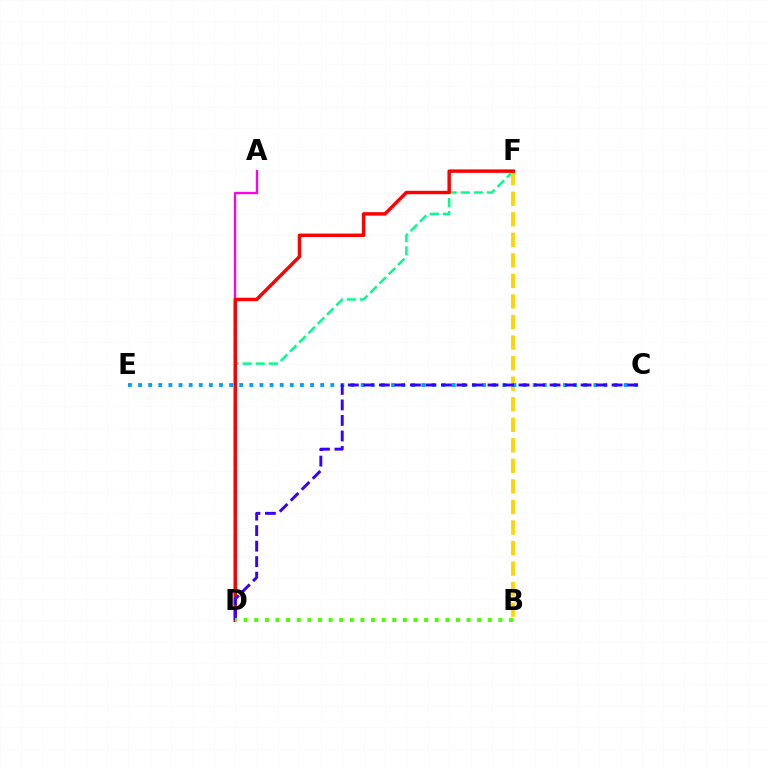{('D', 'F'): [{'color': '#00ff86', 'line_style': 'dashed', 'thickness': 1.78}, {'color': '#ff0000', 'line_style': 'solid', 'thickness': 2.48}], ('B', 'F'): [{'color': '#ffd500', 'line_style': 'dashed', 'thickness': 2.79}], ('C', 'E'): [{'color': '#009eff', 'line_style': 'dotted', 'thickness': 2.75}], ('A', 'D'): [{'color': '#ff00ed', 'line_style': 'solid', 'thickness': 1.66}], ('C', 'D'): [{'color': '#3700ff', 'line_style': 'dashed', 'thickness': 2.11}], ('B', 'D'): [{'color': '#4fff00', 'line_style': 'dotted', 'thickness': 2.88}]}